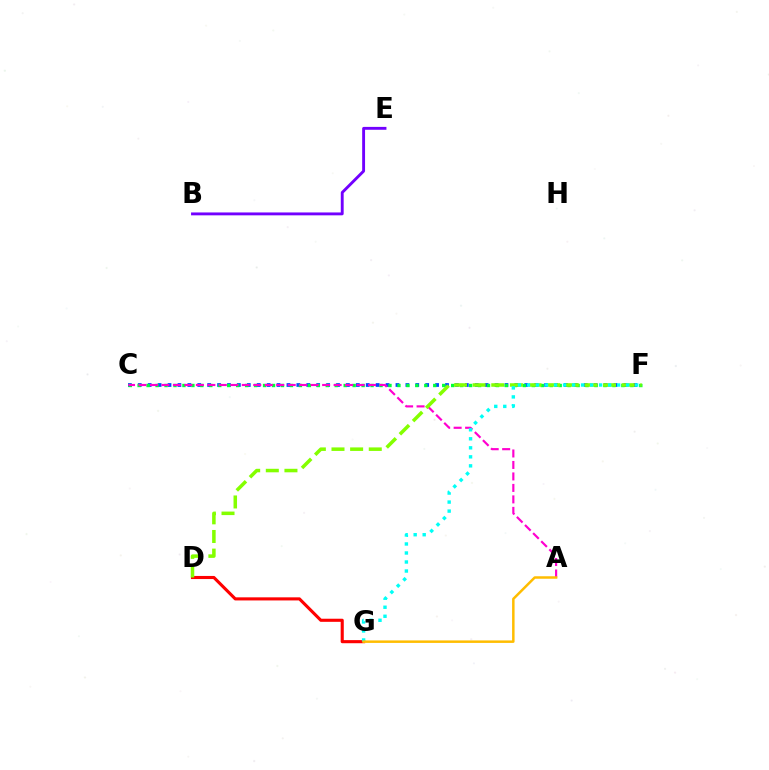{('D', 'G'): [{'color': '#ff0000', 'line_style': 'solid', 'thickness': 2.23}], ('B', 'E'): [{'color': '#7200ff', 'line_style': 'solid', 'thickness': 2.07}], ('C', 'F'): [{'color': '#004bff', 'line_style': 'dotted', 'thickness': 2.69}, {'color': '#00ff39', 'line_style': 'dotted', 'thickness': 2.43}], ('A', 'C'): [{'color': '#ff00cf', 'line_style': 'dashed', 'thickness': 1.56}], ('D', 'F'): [{'color': '#84ff00', 'line_style': 'dashed', 'thickness': 2.53}], ('F', 'G'): [{'color': '#00fff6', 'line_style': 'dotted', 'thickness': 2.45}], ('A', 'G'): [{'color': '#ffbd00', 'line_style': 'solid', 'thickness': 1.79}]}